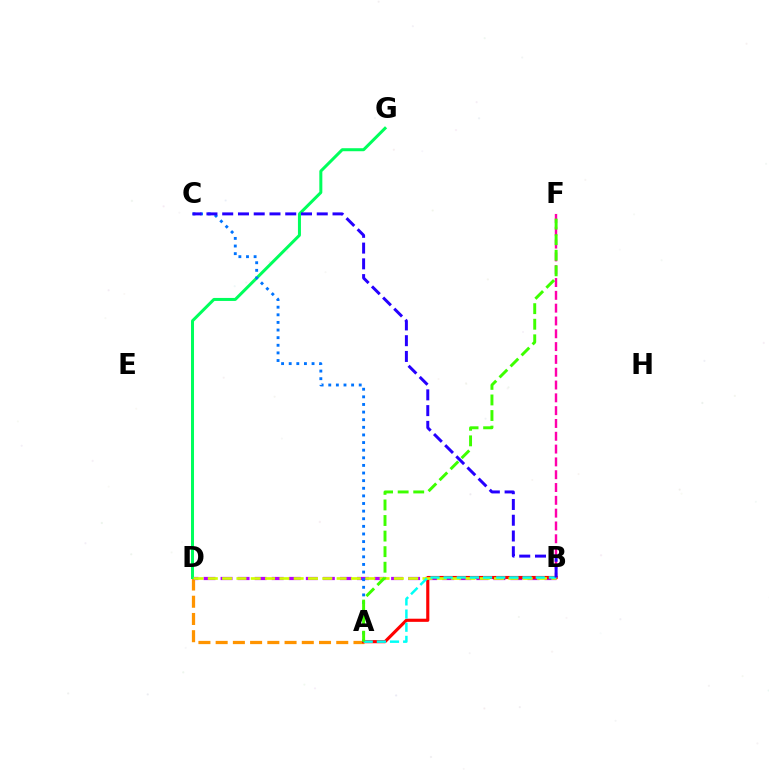{('A', 'D'): [{'color': '#ff9400', 'line_style': 'dashed', 'thickness': 2.34}], ('B', 'D'): [{'color': '#b900ff', 'line_style': 'dashed', 'thickness': 2.32}, {'color': '#d1ff00', 'line_style': 'dashed', 'thickness': 1.94}], ('A', 'B'): [{'color': '#ff0000', 'line_style': 'solid', 'thickness': 2.25}, {'color': '#00fff6', 'line_style': 'dashed', 'thickness': 1.79}], ('B', 'F'): [{'color': '#ff00ac', 'line_style': 'dashed', 'thickness': 1.74}], ('D', 'G'): [{'color': '#00ff5c', 'line_style': 'solid', 'thickness': 2.17}], ('A', 'C'): [{'color': '#0074ff', 'line_style': 'dotted', 'thickness': 2.07}], ('B', 'C'): [{'color': '#2500ff', 'line_style': 'dashed', 'thickness': 2.14}], ('A', 'F'): [{'color': '#3dff00', 'line_style': 'dashed', 'thickness': 2.12}]}